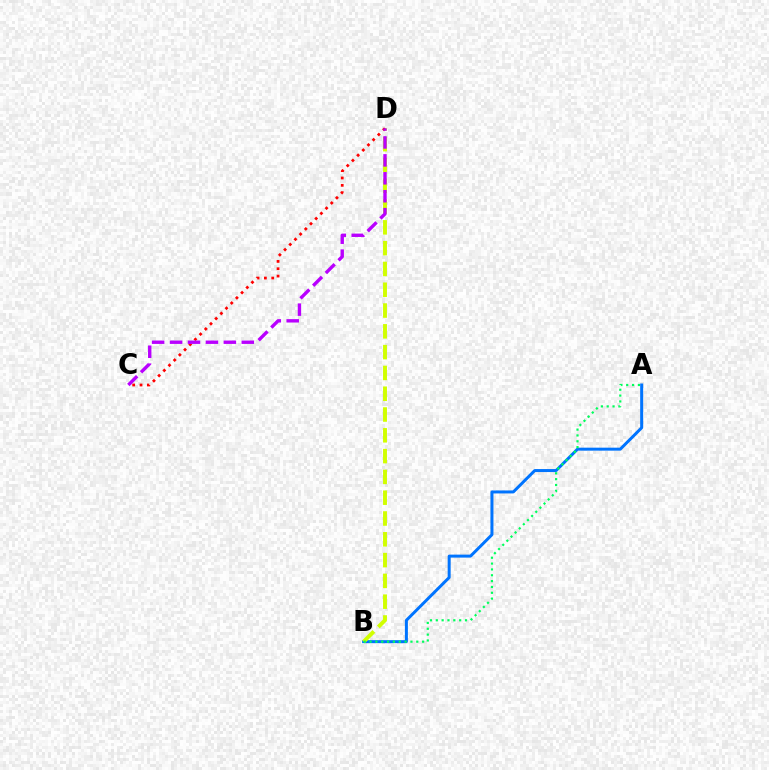{('A', 'B'): [{'color': '#0074ff', 'line_style': 'solid', 'thickness': 2.15}, {'color': '#00ff5c', 'line_style': 'dotted', 'thickness': 1.59}], ('B', 'D'): [{'color': '#d1ff00', 'line_style': 'dashed', 'thickness': 2.83}], ('C', 'D'): [{'color': '#ff0000', 'line_style': 'dotted', 'thickness': 1.99}, {'color': '#b900ff', 'line_style': 'dashed', 'thickness': 2.44}]}